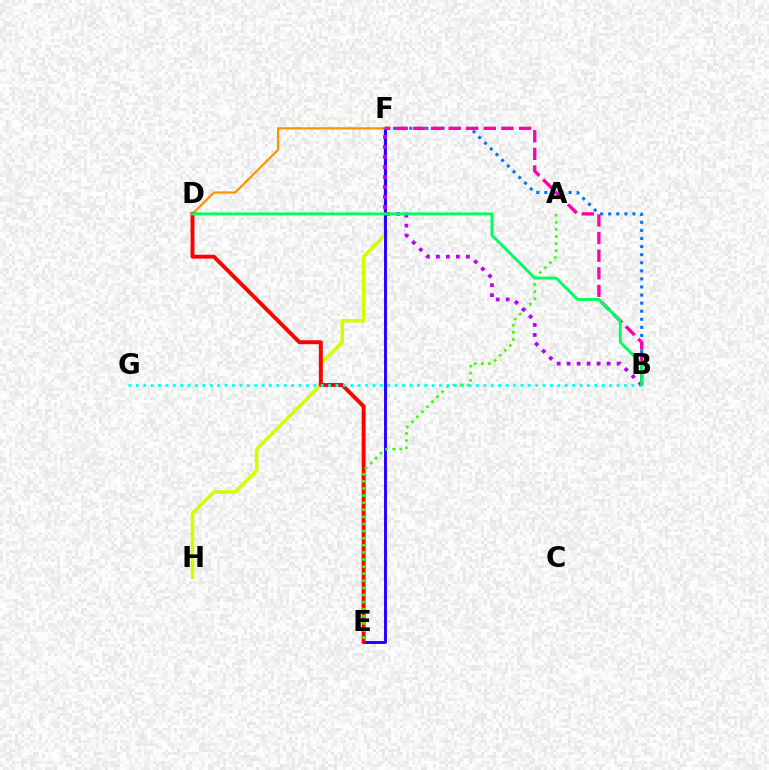{('F', 'H'): [{'color': '#d1ff00', 'line_style': 'solid', 'thickness': 2.56}], ('B', 'F'): [{'color': '#0074ff', 'line_style': 'dotted', 'thickness': 2.2}, {'color': '#ff00ac', 'line_style': 'dashed', 'thickness': 2.39}, {'color': '#b900ff', 'line_style': 'dotted', 'thickness': 2.72}], ('E', 'F'): [{'color': '#2500ff', 'line_style': 'solid', 'thickness': 2.11}], ('D', 'F'): [{'color': '#ff9400', 'line_style': 'solid', 'thickness': 1.6}], ('D', 'E'): [{'color': '#ff0000', 'line_style': 'solid', 'thickness': 2.82}], ('A', 'E'): [{'color': '#3dff00', 'line_style': 'dotted', 'thickness': 1.93}], ('B', 'G'): [{'color': '#00fff6', 'line_style': 'dotted', 'thickness': 2.01}], ('B', 'D'): [{'color': '#00ff5c', 'line_style': 'solid', 'thickness': 2.09}]}